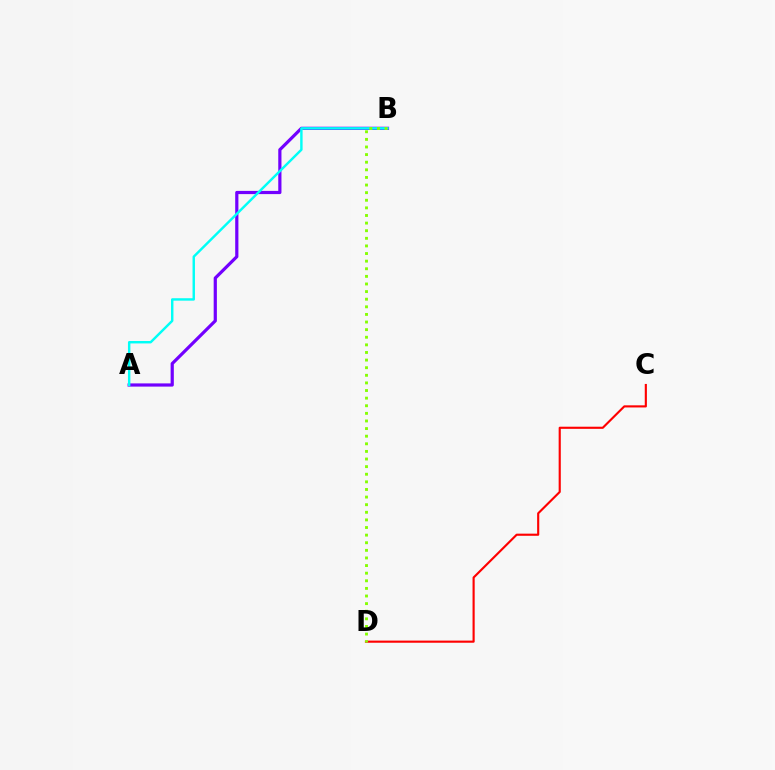{('A', 'B'): [{'color': '#7200ff', 'line_style': 'solid', 'thickness': 2.3}, {'color': '#00fff6', 'line_style': 'solid', 'thickness': 1.75}], ('C', 'D'): [{'color': '#ff0000', 'line_style': 'solid', 'thickness': 1.54}], ('B', 'D'): [{'color': '#84ff00', 'line_style': 'dotted', 'thickness': 2.07}]}